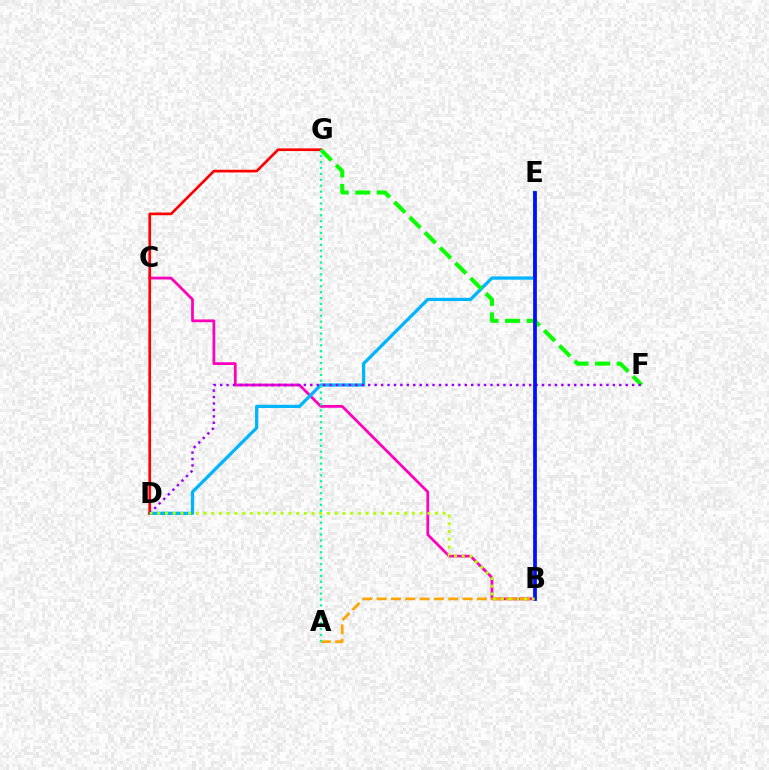{('B', 'C'): [{'color': '#ff00bd', 'line_style': 'solid', 'thickness': 1.99}], ('D', 'E'): [{'color': '#00b5ff', 'line_style': 'solid', 'thickness': 2.34}], ('D', 'G'): [{'color': '#ff0000', 'line_style': 'solid', 'thickness': 1.93}], ('A', 'B'): [{'color': '#ffa500', 'line_style': 'dashed', 'thickness': 1.95}], ('F', 'G'): [{'color': '#08ff00', 'line_style': 'dashed', 'thickness': 2.93}], ('D', 'F'): [{'color': '#9b00ff', 'line_style': 'dotted', 'thickness': 1.75}], ('B', 'E'): [{'color': '#0010ff', 'line_style': 'solid', 'thickness': 2.7}], ('B', 'D'): [{'color': '#b3ff00', 'line_style': 'dotted', 'thickness': 2.1}], ('A', 'G'): [{'color': '#00ff9d', 'line_style': 'dotted', 'thickness': 1.61}]}